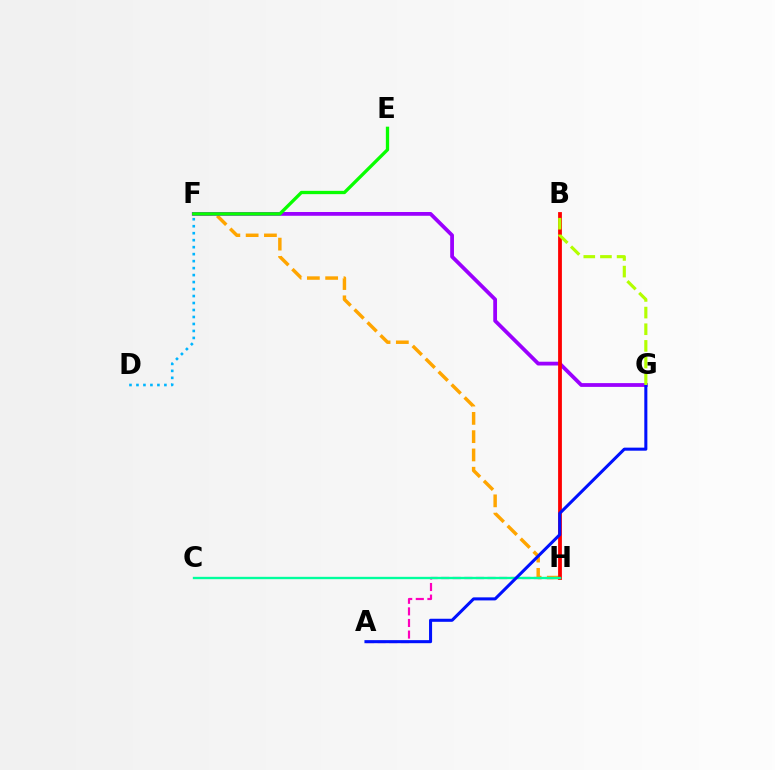{('F', 'H'): [{'color': '#ffa500', 'line_style': 'dashed', 'thickness': 2.48}], ('A', 'H'): [{'color': '#ff00bd', 'line_style': 'dashed', 'thickness': 1.58}], ('F', 'G'): [{'color': '#9b00ff', 'line_style': 'solid', 'thickness': 2.72}], ('B', 'H'): [{'color': '#ff0000', 'line_style': 'solid', 'thickness': 2.73}], ('C', 'H'): [{'color': '#00ff9d', 'line_style': 'solid', 'thickness': 1.69}], ('E', 'F'): [{'color': '#08ff00', 'line_style': 'solid', 'thickness': 2.38}], ('A', 'G'): [{'color': '#0010ff', 'line_style': 'solid', 'thickness': 2.2}], ('D', 'F'): [{'color': '#00b5ff', 'line_style': 'dotted', 'thickness': 1.9}], ('B', 'G'): [{'color': '#b3ff00', 'line_style': 'dashed', 'thickness': 2.26}]}